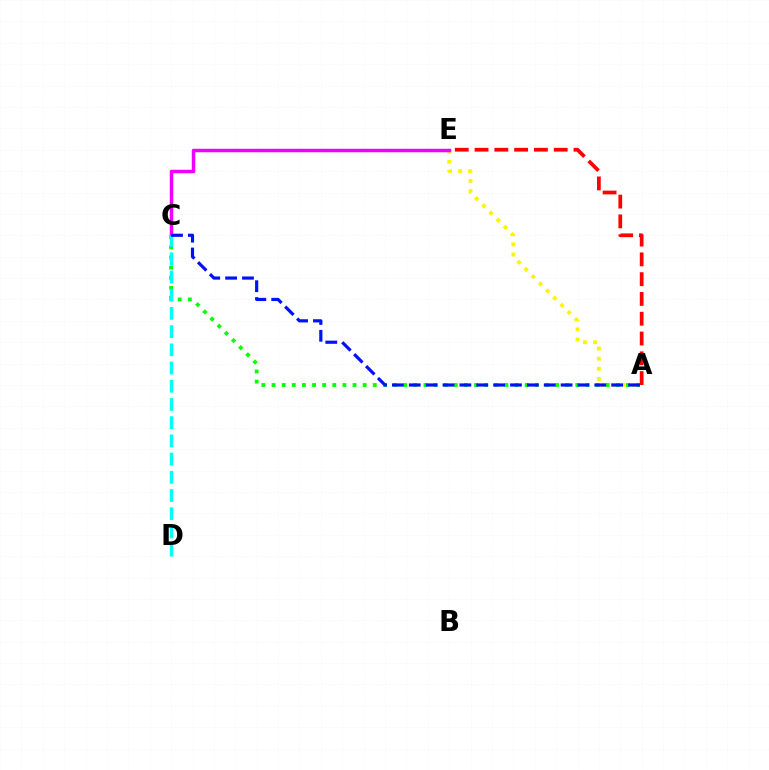{('A', 'C'): [{'color': '#08ff00', 'line_style': 'dotted', 'thickness': 2.75}, {'color': '#0010ff', 'line_style': 'dashed', 'thickness': 2.29}], ('A', 'E'): [{'color': '#fcf500', 'line_style': 'dotted', 'thickness': 2.76}, {'color': '#ff0000', 'line_style': 'dashed', 'thickness': 2.69}], ('C', 'E'): [{'color': '#ee00ff', 'line_style': 'solid', 'thickness': 2.52}], ('C', 'D'): [{'color': '#00fff6', 'line_style': 'dashed', 'thickness': 2.47}]}